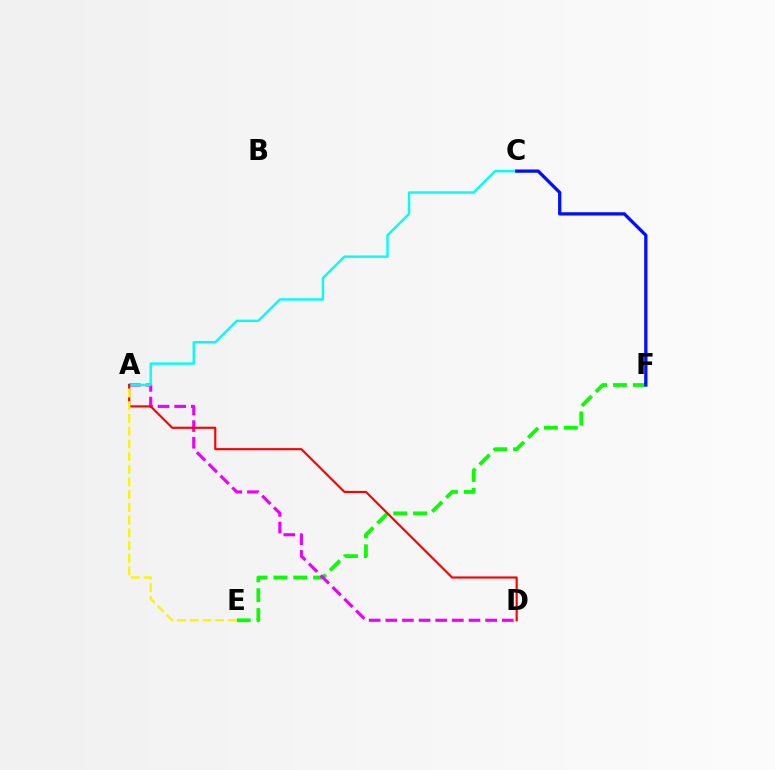{('E', 'F'): [{'color': '#08ff00', 'line_style': 'dashed', 'thickness': 2.7}], ('A', 'D'): [{'color': '#ee00ff', 'line_style': 'dashed', 'thickness': 2.26}, {'color': '#ff0000', 'line_style': 'solid', 'thickness': 1.54}], ('A', 'C'): [{'color': '#00fff6', 'line_style': 'solid', 'thickness': 1.74}], ('C', 'F'): [{'color': '#0010ff', 'line_style': 'solid', 'thickness': 2.37}], ('A', 'E'): [{'color': '#fcf500', 'line_style': 'dashed', 'thickness': 1.73}]}